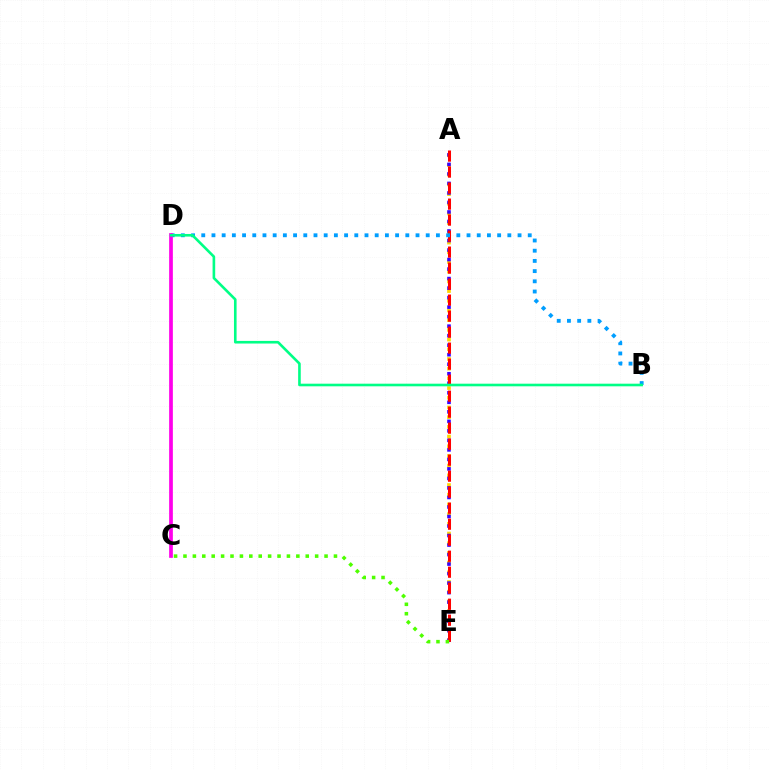{('A', 'E'): [{'color': '#ffd500', 'line_style': 'dotted', 'thickness': 2.63}, {'color': '#3700ff', 'line_style': 'dotted', 'thickness': 2.59}, {'color': '#ff0000', 'line_style': 'dashed', 'thickness': 2.17}], ('B', 'D'): [{'color': '#009eff', 'line_style': 'dotted', 'thickness': 2.77}, {'color': '#00ff86', 'line_style': 'solid', 'thickness': 1.89}], ('C', 'D'): [{'color': '#ff00ed', 'line_style': 'solid', 'thickness': 2.68}], ('C', 'E'): [{'color': '#4fff00', 'line_style': 'dotted', 'thickness': 2.56}]}